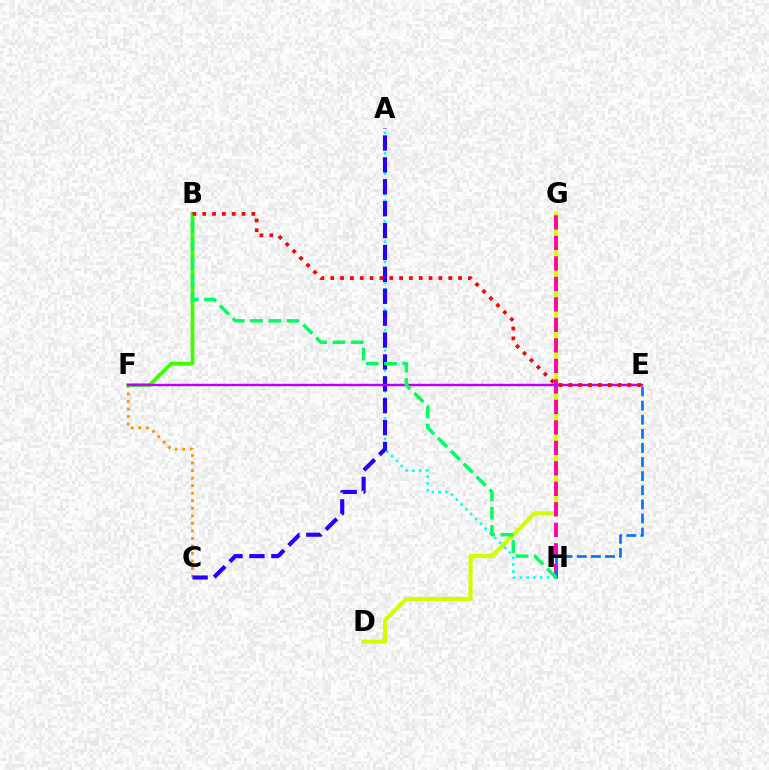{('D', 'G'): [{'color': '#d1ff00', 'line_style': 'solid', 'thickness': 3.0}], ('C', 'F'): [{'color': '#ff9400', 'line_style': 'dotted', 'thickness': 2.05}], ('G', 'H'): [{'color': '#ff00ac', 'line_style': 'dashed', 'thickness': 2.78}], ('A', 'H'): [{'color': '#00fff6', 'line_style': 'dotted', 'thickness': 1.85}], ('A', 'C'): [{'color': '#2500ff', 'line_style': 'dashed', 'thickness': 2.97}], ('E', 'H'): [{'color': '#0074ff', 'line_style': 'dashed', 'thickness': 1.92}], ('B', 'F'): [{'color': '#3dff00', 'line_style': 'solid', 'thickness': 2.73}], ('E', 'F'): [{'color': '#b900ff', 'line_style': 'solid', 'thickness': 1.73}], ('B', 'E'): [{'color': '#ff0000', 'line_style': 'dotted', 'thickness': 2.67}], ('B', 'H'): [{'color': '#00ff5c', 'line_style': 'dashed', 'thickness': 2.48}]}